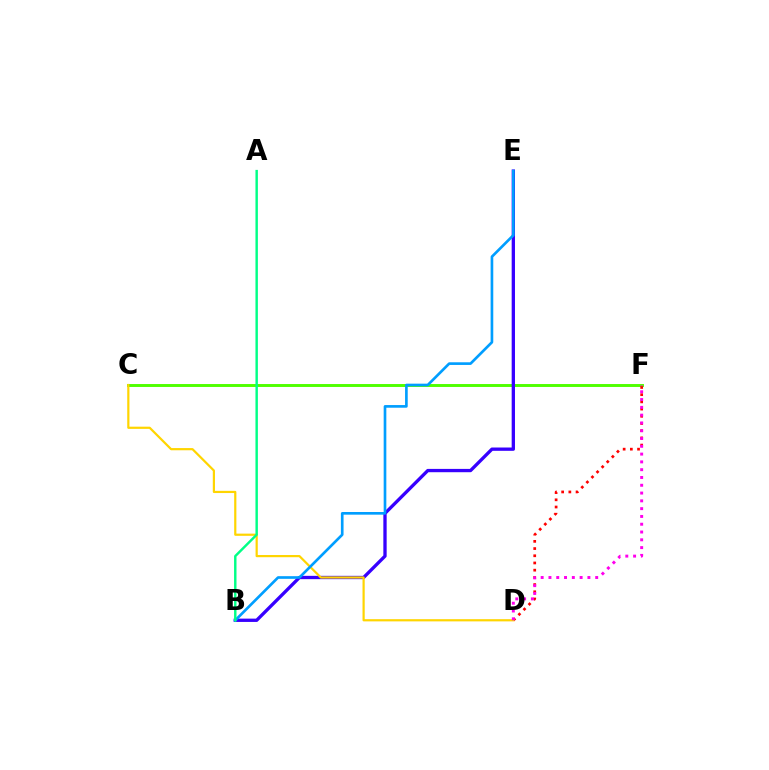{('C', 'F'): [{'color': '#4fff00', 'line_style': 'solid', 'thickness': 2.1}], ('D', 'F'): [{'color': '#ff0000', 'line_style': 'dotted', 'thickness': 1.96}, {'color': '#ff00ed', 'line_style': 'dotted', 'thickness': 2.12}], ('B', 'E'): [{'color': '#3700ff', 'line_style': 'solid', 'thickness': 2.38}, {'color': '#009eff', 'line_style': 'solid', 'thickness': 1.92}], ('C', 'D'): [{'color': '#ffd500', 'line_style': 'solid', 'thickness': 1.59}], ('A', 'B'): [{'color': '#00ff86', 'line_style': 'solid', 'thickness': 1.75}]}